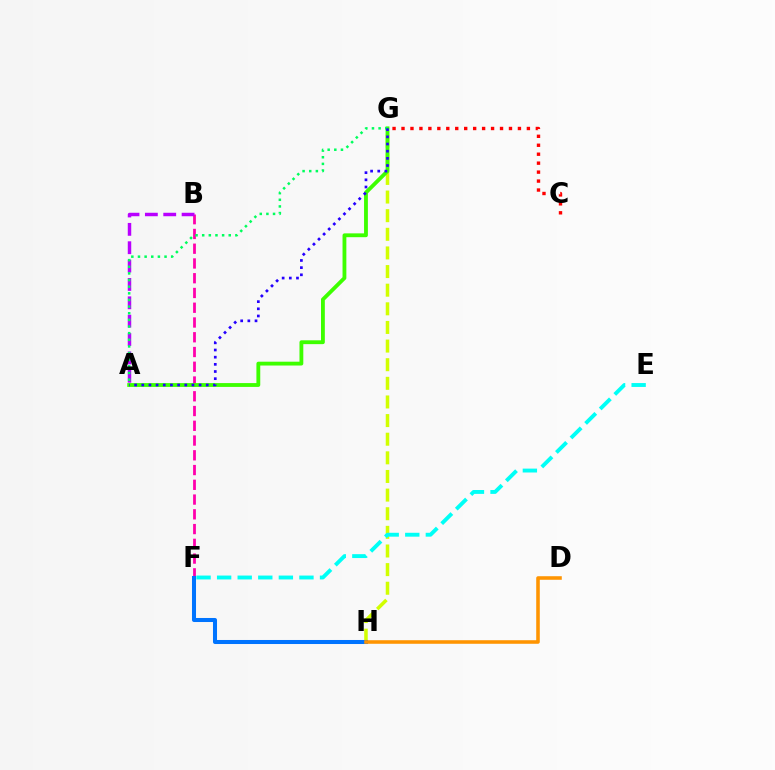{('G', 'H'): [{'color': '#d1ff00', 'line_style': 'dashed', 'thickness': 2.53}], ('B', 'F'): [{'color': '#ff00ac', 'line_style': 'dashed', 'thickness': 2.0}], ('A', 'G'): [{'color': '#3dff00', 'line_style': 'solid', 'thickness': 2.76}, {'color': '#00ff5c', 'line_style': 'dotted', 'thickness': 1.8}, {'color': '#2500ff', 'line_style': 'dotted', 'thickness': 1.95}], ('A', 'B'): [{'color': '#b900ff', 'line_style': 'dashed', 'thickness': 2.49}], ('F', 'H'): [{'color': '#0074ff', 'line_style': 'solid', 'thickness': 2.91}], ('E', 'F'): [{'color': '#00fff6', 'line_style': 'dashed', 'thickness': 2.8}], ('D', 'H'): [{'color': '#ff9400', 'line_style': 'solid', 'thickness': 2.57}], ('C', 'G'): [{'color': '#ff0000', 'line_style': 'dotted', 'thickness': 2.43}]}